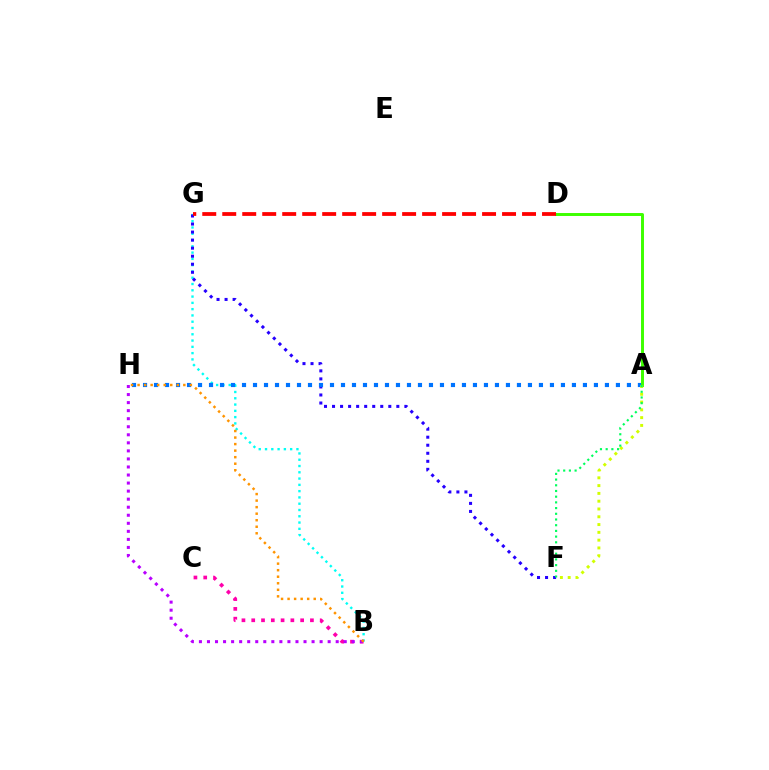{('B', 'G'): [{'color': '#00fff6', 'line_style': 'dotted', 'thickness': 1.71}], ('F', 'G'): [{'color': '#2500ff', 'line_style': 'dotted', 'thickness': 2.18}], ('B', 'C'): [{'color': '#ff00ac', 'line_style': 'dotted', 'thickness': 2.66}], ('A', 'H'): [{'color': '#0074ff', 'line_style': 'dotted', 'thickness': 2.99}], ('B', 'H'): [{'color': '#b900ff', 'line_style': 'dotted', 'thickness': 2.19}, {'color': '#ff9400', 'line_style': 'dotted', 'thickness': 1.78}], ('A', 'D'): [{'color': '#3dff00', 'line_style': 'solid', 'thickness': 2.13}], ('A', 'F'): [{'color': '#d1ff00', 'line_style': 'dotted', 'thickness': 2.12}, {'color': '#00ff5c', 'line_style': 'dotted', 'thickness': 1.55}], ('D', 'G'): [{'color': '#ff0000', 'line_style': 'dashed', 'thickness': 2.72}]}